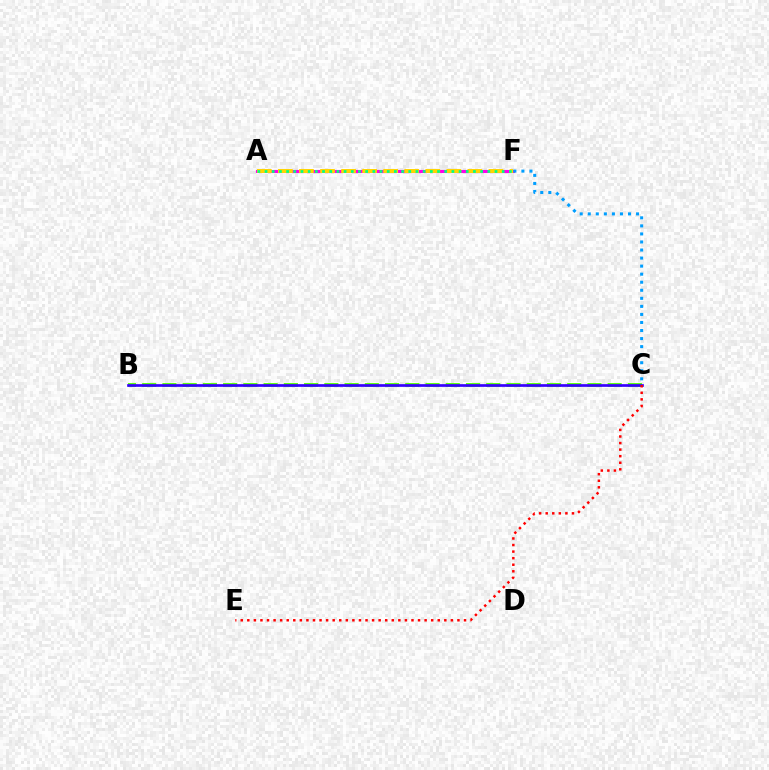{('A', 'F'): [{'color': '#ff00ed', 'line_style': 'solid', 'thickness': 2.23}, {'color': '#ffd500', 'line_style': 'dashed', 'thickness': 2.86}, {'color': '#00ff86', 'line_style': 'dotted', 'thickness': 1.95}], ('B', 'C'): [{'color': '#4fff00', 'line_style': 'dashed', 'thickness': 2.75}, {'color': '#3700ff', 'line_style': 'solid', 'thickness': 1.94}], ('C', 'F'): [{'color': '#009eff', 'line_style': 'dotted', 'thickness': 2.19}], ('C', 'E'): [{'color': '#ff0000', 'line_style': 'dotted', 'thickness': 1.78}]}